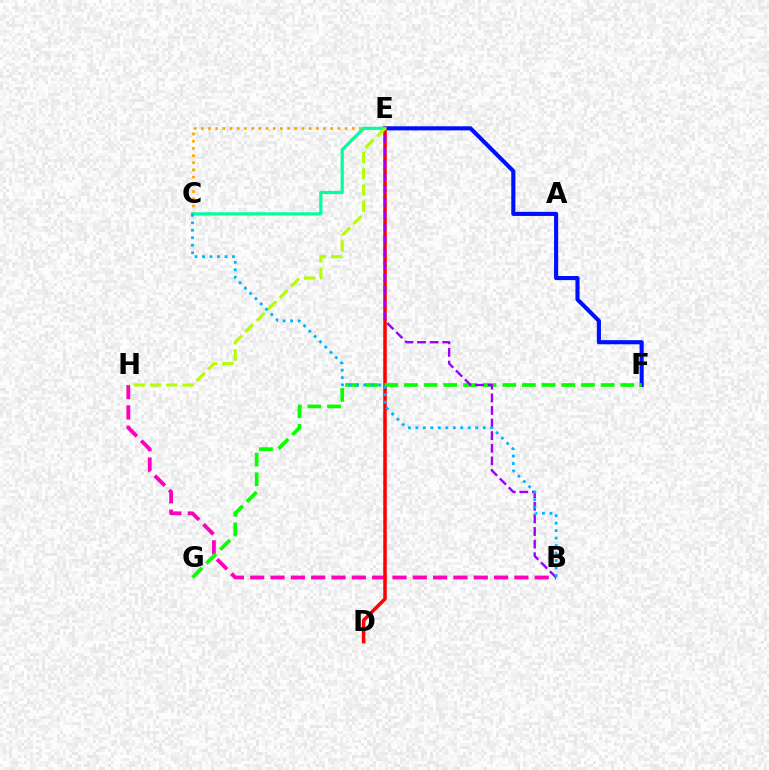{('B', 'H'): [{'color': '#ff00bd', 'line_style': 'dashed', 'thickness': 2.76}], ('E', 'F'): [{'color': '#0010ff', 'line_style': 'solid', 'thickness': 2.96}], ('D', 'E'): [{'color': '#ff0000', 'line_style': 'solid', 'thickness': 2.53}], ('C', 'E'): [{'color': '#ffa500', 'line_style': 'dotted', 'thickness': 1.95}, {'color': '#00ff9d', 'line_style': 'solid', 'thickness': 2.3}], ('F', 'G'): [{'color': '#08ff00', 'line_style': 'dashed', 'thickness': 2.67}], ('B', 'E'): [{'color': '#9b00ff', 'line_style': 'dashed', 'thickness': 1.71}], ('E', 'H'): [{'color': '#b3ff00', 'line_style': 'dashed', 'thickness': 2.2}], ('B', 'C'): [{'color': '#00b5ff', 'line_style': 'dotted', 'thickness': 2.03}]}